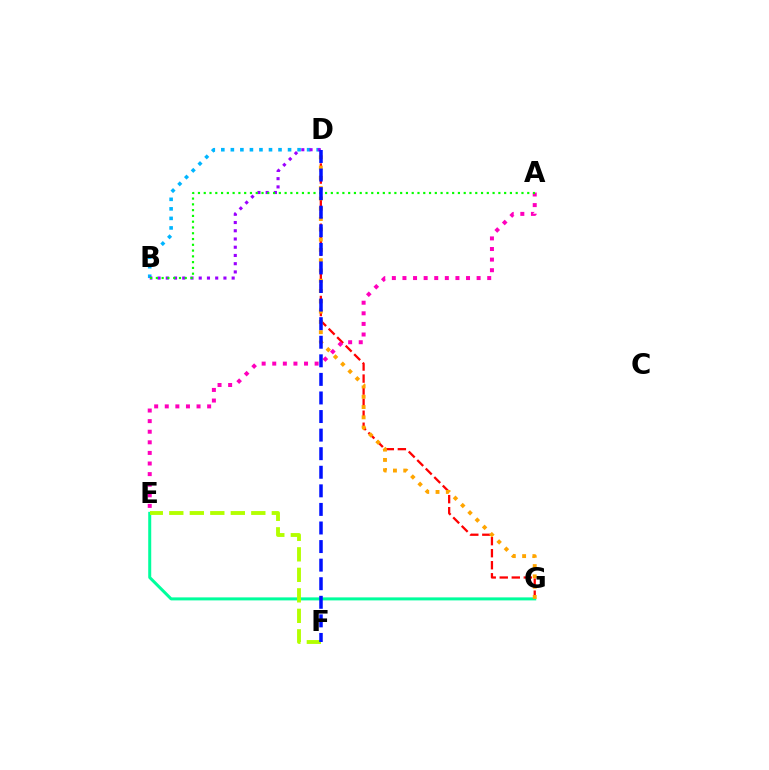{('B', 'D'): [{'color': '#00b5ff', 'line_style': 'dotted', 'thickness': 2.59}, {'color': '#9b00ff', 'line_style': 'dotted', 'thickness': 2.24}], ('D', 'G'): [{'color': '#ff0000', 'line_style': 'dashed', 'thickness': 1.64}, {'color': '#ffa500', 'line_style': 'dotted', 'thickness': 2.8}], ('E', 'G'): [{'color': '#00ff9d', 'line_style': 'solid', 'thickness': 2.17}], ('E', 'F'): [{'color': '#b3ff00', 'line_style': 'dashed', 'thickness': 2.79}], ('A', 'E'): [{'color': '#ff00bd', 'line_style': 'dotted', 'thickness': 2.88}], ('A', 'B'): [{'color': '#08ff00', 'line_style': 'dotted', 'thickness': 1.57}], ('D', 'F'): [{'color': '#0010ff', 'line_style': 'dashed', 'thickness': 2.52}]}